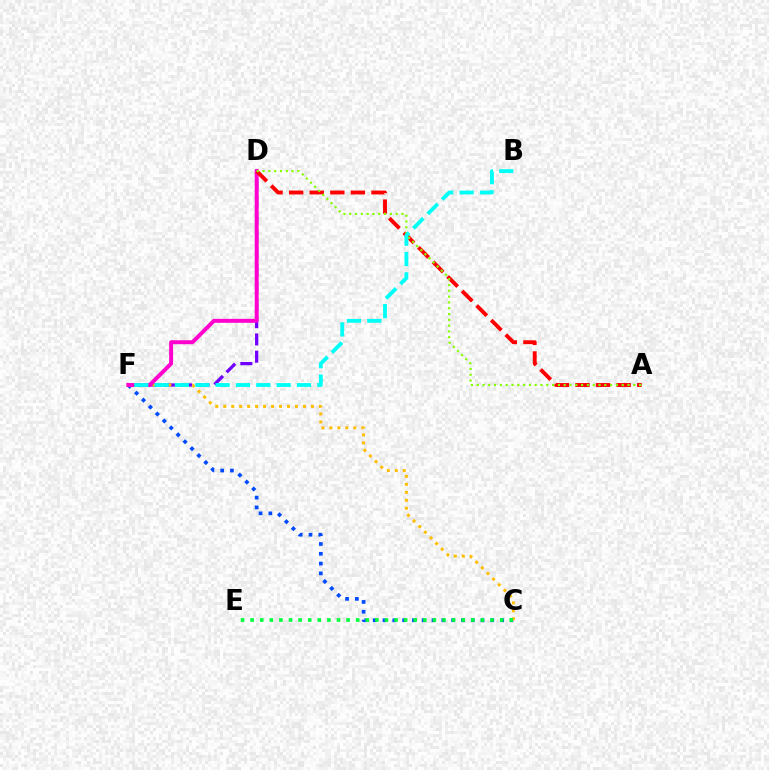{('C', 'F'): [{'color': '#004bff', 'line_style': 'dotted', 'thickness': 2.66}, {'color': '#ffbd00', 'line_style': 'dotted', 'thickness': 2.17}], ('D', 'F'): [{'color': '#7200ff', 'line_style': 'dashed', 'thickness': 2.35}, {'color': '#ff00cf', 'line_style': 'solid', 'thickness': 2.84}], ('A', 'D'): [{'color': '#ff0000', 'line_style': 'dashed', 'thickness': 2.8}, {'color': '#84ff00', 'line_style': 'dotted', 'thickness': 1.58}], ('C', 'E'): [{'color': '#00ff39', 'line_style': 'dotted', 'thickness': 2.61}], ('B', 'F'): [{'color': '#00fff6', 'line_style': 'dashed', 'thickness': 2.76}]}